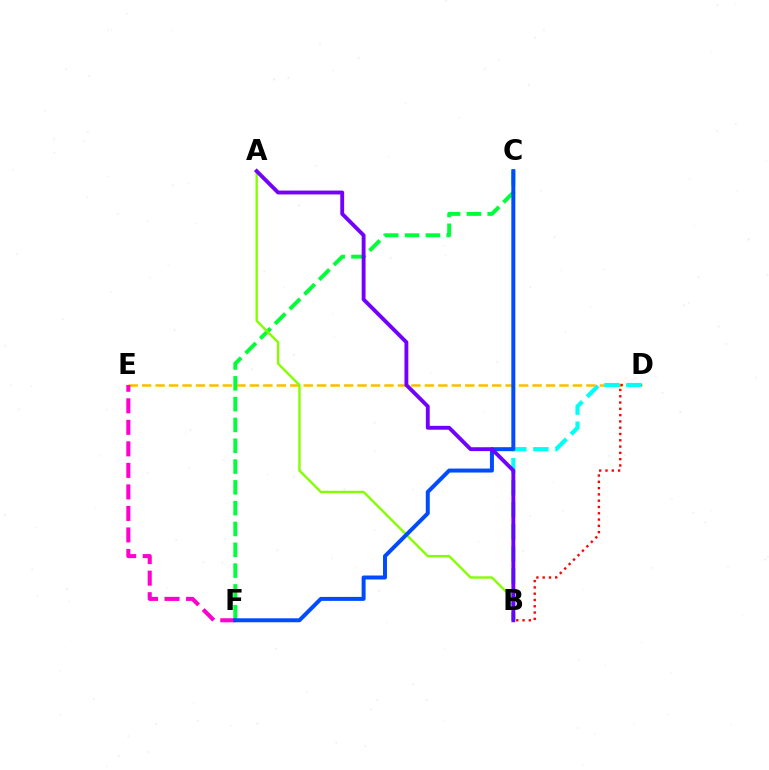{('D', 'E'): [{'color': '#ffbd00', 'line_style': 'dashed', 'thickness': 1.83}], ('B', 'D'): [{'color': '#ff0000', 'line_style': 'dotted', 'thickness': 1.71}, {'color': '#00fff6', 'line_style': 'dashed', 'thickness': 2.99}], ('C', 'F'): [{'color': '#00ff39', 'line_style': 'dashed', 'thickness': 2.83}, {'color': '#004bff', 'line_style': 'solid', 'thickness': 2.86}], ('A', 'B'): [{'color': '#84ff00', 'line_style': 'solid', 'thickness': 1.71}, {'color': '#7200ff', 'line_style': 'solid', 'thickness': 2.78}], ('E', 'F'): [{'color': '#ff00cf', 'line_style': 'dashed', 'thickness': 2.92}]}